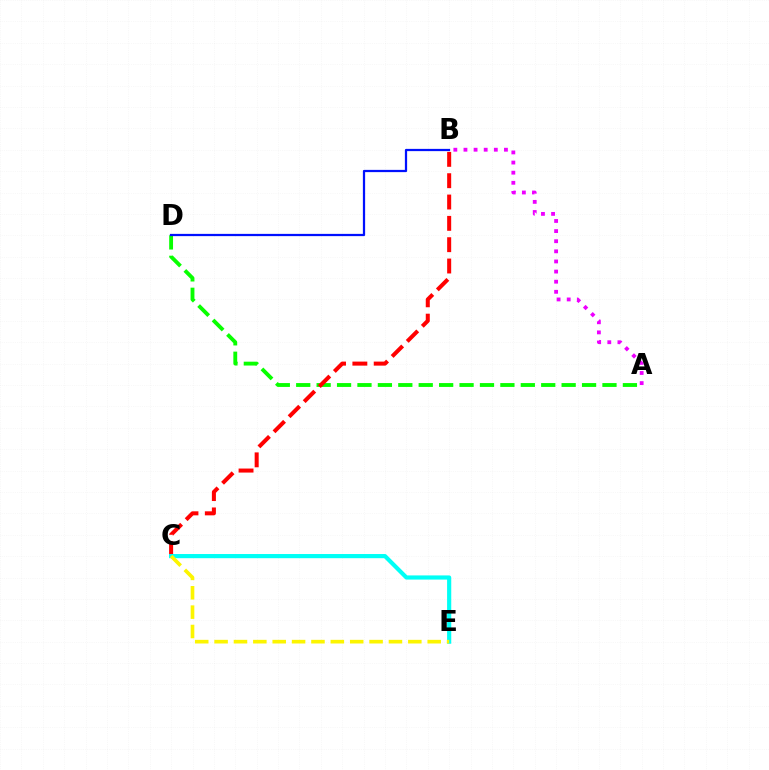{('A', 'D'): [{'color': '#08ff00', 'line_style': 'dashed', 'thickness': 2.77}], ('A', 'B'): [{'color': '#ee00ff', 'line_style': 'dotted', 'thickness': 2.75}], ('B', 'C'): [{'color': '#ff0000', 'line_style': 'dashed', 'thickness': 2.9}], ('C', 'E'): [{'color': '#00fff6', 'line_style': 'solid', 'thickness': 3.0}, {'color': '#fcf500', 'line_style': 'dashed', 'thickness': 2.63}], ('B', 'D'): [{'color': '#0010ff', 'line_style': 'solid', 'thickness': 1.61}]}